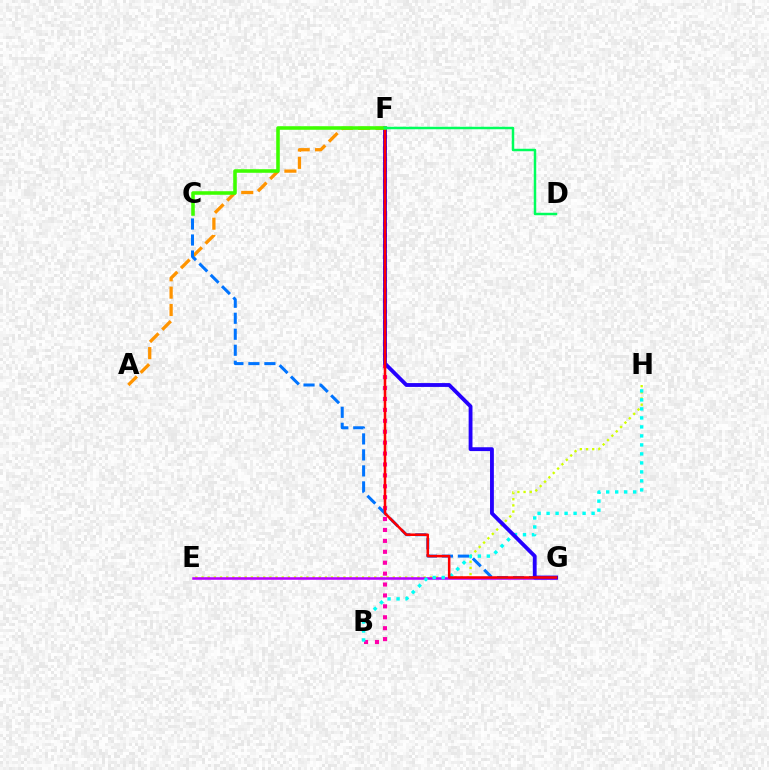{('E', 'H'): [{'color': '#d1ff00', 'line_style': 'dotted', 'thickness': 1.68}], ('E', 'G'): [{'color': '#b900ff', 'line_style': 'solid', 'thickness': 1.84}], ('B', 'F'): [{'color': '#ff00ac', 'line_style': 'dotted', 'thickness': 2.97}], ('A', 'F'): [{'color': '#ff9400', 'line_style': 'dashed', 'thickness': 2.36}], ('B', 'H'): [{'color': '#00fff6', 'line_style': 'dotted', 'thickness': 2.45}], ('C', 'G'): [{'color': '#0074ff', 'line_style': 'dashed', 'thickness': 2.17}], ('F', 'G'): [{'color': '#2500ff', 'line_style': 'solid', 'thickness': 2.76}, {'color': '#ff0000', 'line_style': 'solid', 'thickness': 1.83}], ('C', 'F'): [{'color': '#3dff00', 'line_style': 'solid', 'thickness': 2.56}], ('D', 'F'): [{'color': '#00ff5c', 'line_style': 'solid', 'thickness': 1.78}]}